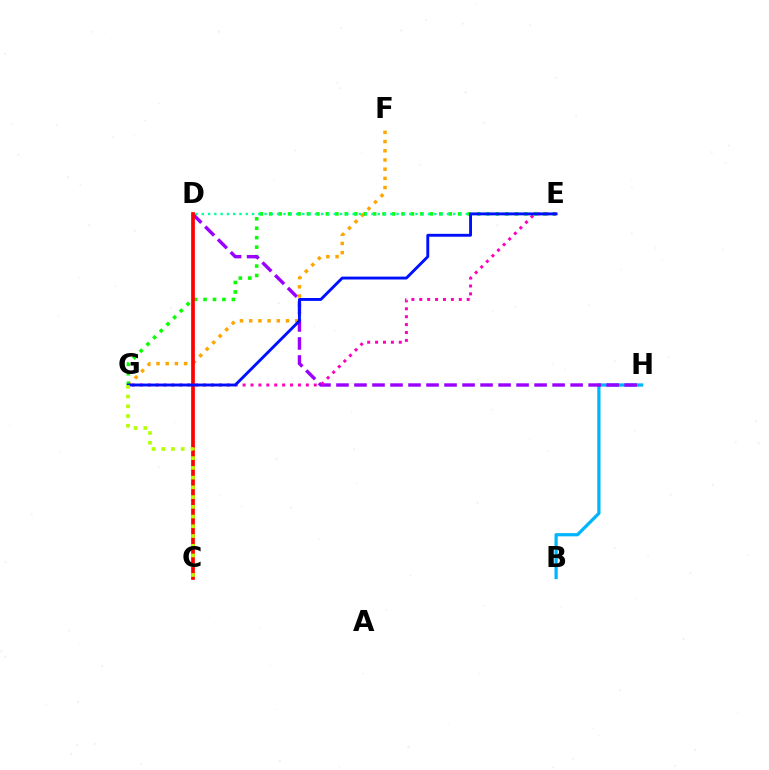{('F', 'G'): [{'color': '#ffa500', 'line_style': 'dotted', 'thickness': 2.5}], ('E', 'G'): [{'color': '#08ff00', 'line_style': 'dotted', 'thickness': 2.57}, {'color': '#ff00bd', 'line_style': 'dotted', 'thickness': 2.15}, {'color': '#0010ff', 'line_style': 'solid', 'thickness': 2.08}], ('B', 'H'): [{'color': '#00b5ff', 'line_style': 'solid', 'thickness': 2.34}], ('D', 'E'): [{'color': '#00ff9d', 'line_style': 'dotted', 'thickness': 1.71}], ('D', 'H'): [{'color': '#9b00ff', 'line_style': 'dashed', 'thickness': 2.45}], ('C', 'D'): [{'color': '#ff0000', 'line_style': 'solid', 'thickness': 2.67}], ('C', 'G'): [{'color': '#b3ff00', 'line_style': 'dotted', 'thickness': 2.65}]}